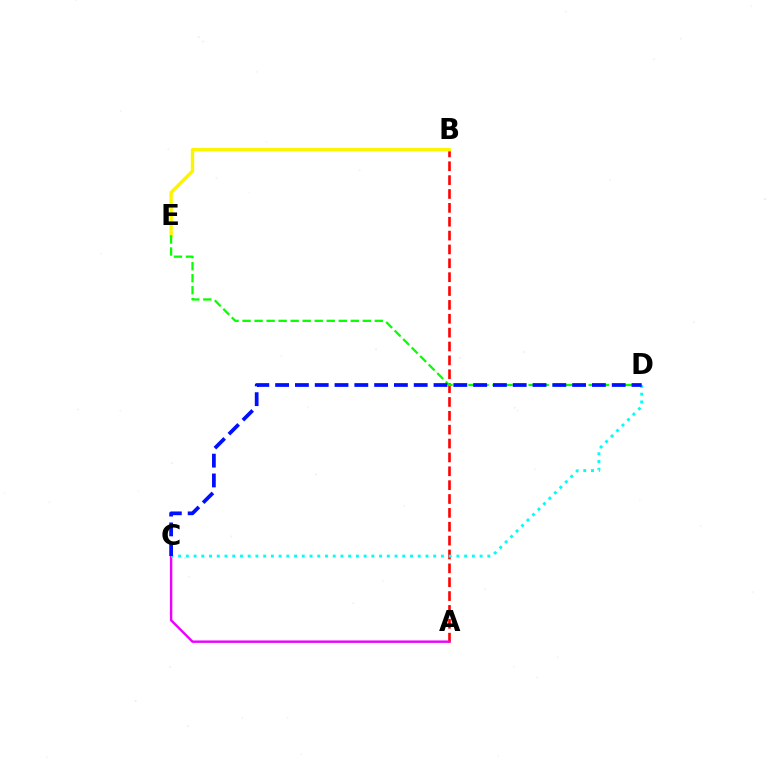{('A', 'B'): [{'color': '#ff0000', 'line_style': 'dashed', 'thickness': 1.88}], ('B', 'E'): [{'color': '#fcf500', 'line_style': 'solid', 'thickness': 2.44}], ('A', 'C'): [{'color': '#ee00ff', 'line_style': 'solid', 'thickness': 1.73}], ('D', 'E'): [{'color': '#08ff00', 'line_style': 'dashed', 'thickness': 1.63}], ('C', 'D'): [{'color': '#00fff6', 'line_style': 'dotted', 'thickness': 2.1}, {'color': '#0010ff', 'line_style': 'dashed', 'thickness': 2.69}]}